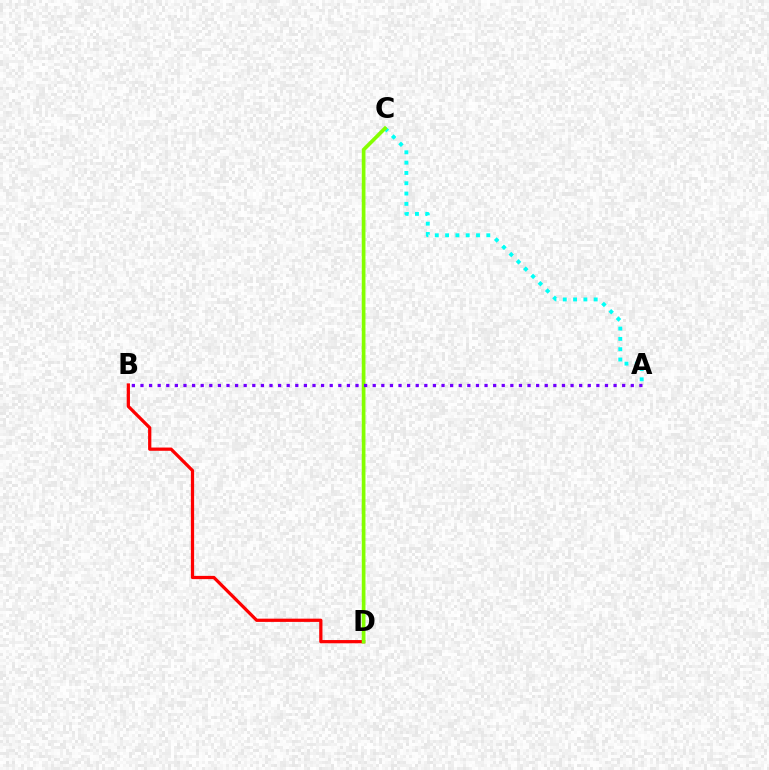{('A', 'C'): [{'color': '#00fff6', 'line_style': 'dotted', 'thickness': 2.8}], ('B', 'D'): [{'color': '#ff0000', 'line_style': 'solid', 'thickness': 2.33}], ('C', 'D'): [{'color': '#84ff00', 'line_style': 'solid', 'thickness': 2.67}], ('A', 'B'): [{'color': '#7200ff', 'line_style': 'dotted', 'thickness': 2.34}]}